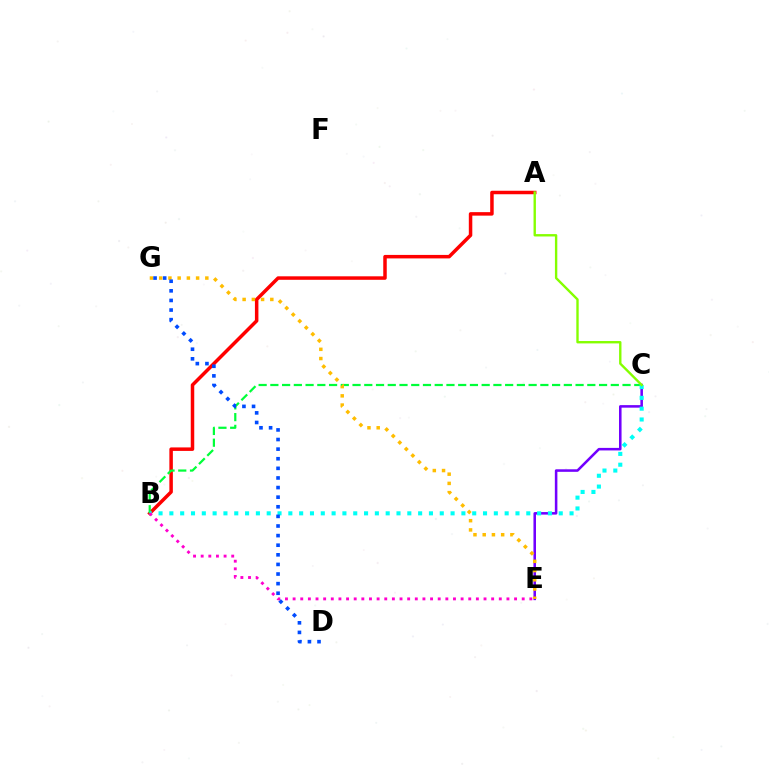{('A', 'B'): [{'color': '#ff0000', 'line_style': 'solid', 'thickness': 2.52}], ('B', 'C'): [{'color': '#00ff39', 'line_style': 'dashed', 'thickness': 1.59}, {'color': '#00fff6', 'line_style': 'dotted', 'thickness': 2.94}], ('C', 'E'): [{'color': '#7200ff', 'line_style': 'solid', 'thickness': 1.83}], ('A', 'C'): [{'color': '#84ff00', 'line_style': 'solid', 'thickness': 1.71}], ('E', 'G'): [{'color': '#ffbd00', 'line_style': 'dotted', 'thickness': 2.51}], ('D', 'G'): [{'color': '#004bff', 'line_style': 'dotted', 'thickness': 2.61}], ('B', 'E'): [{'color': '#ff00cf', 'line_style': 'dotted', 'thickness': 2.07}]}